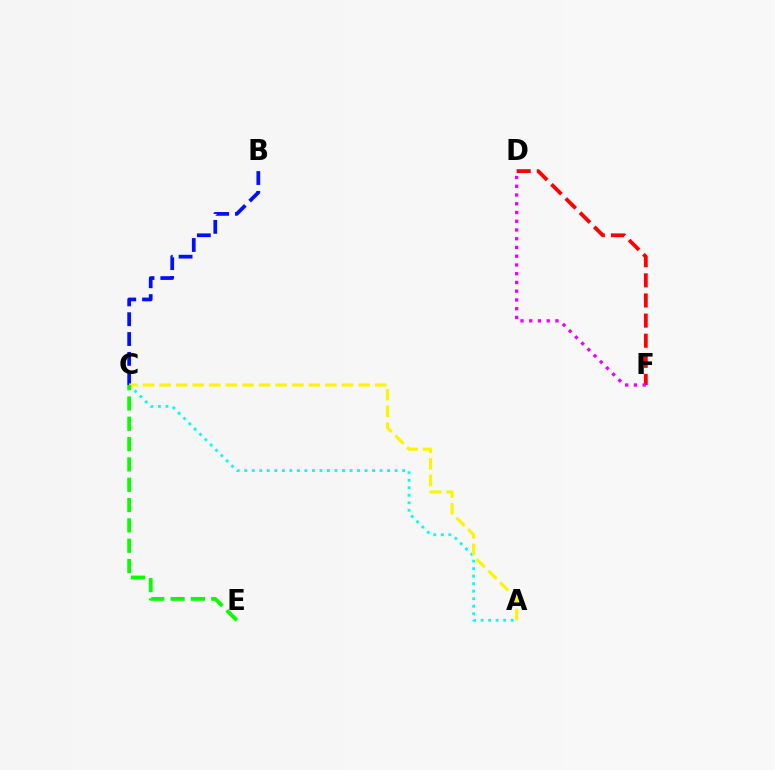{('D', 'F'): [{'color': '#ff0000', 'line_style': 'dashed', 'thickness': 2.73}, {'color': '#ee00ff', 'line_style': 'dotted', 'thickness': 2.38}], ('B', 'C'): [{'color': '#0010ff', 'line_style': 'dashed', 'thickness': 2.69}], ('A', 'C'): [{'color': '#00fff6', 'line_style': 'dotted', 'thickness': 2.04}, {'color': '#fcf500', 'line_style': 'dashed', 'thickness': 2.25}], ('C', 'E'): [{'color': '#08ff00', 'line_style': 'dashed', 'thickness': 2.76}]}